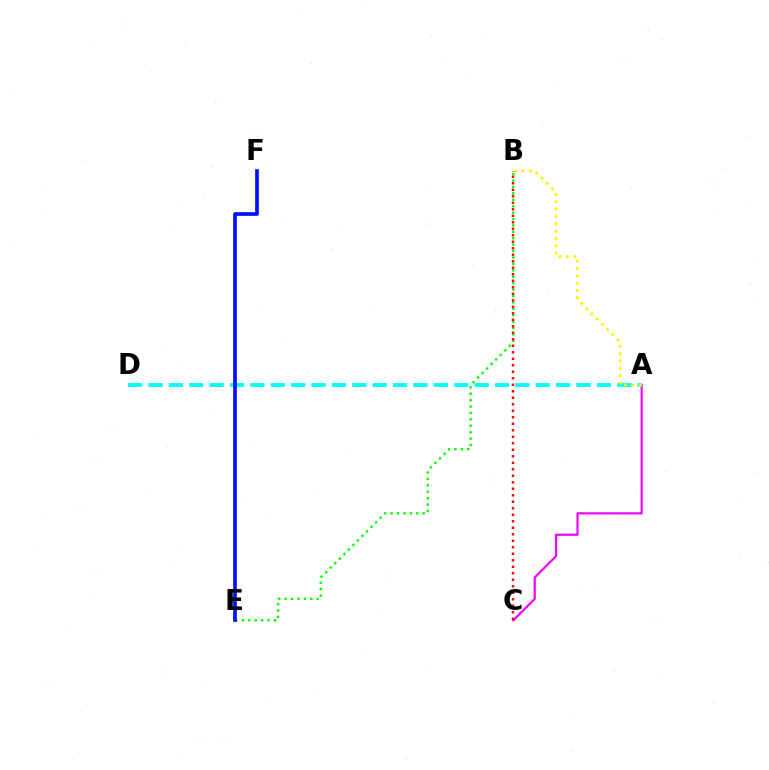{('A', 'C'): [{'color': '#ee00ff', 'line_style': 'solid', 'thickness': 1.56}], ('A', 'D'): [{'color': '#00fff6', 'line_style': 'dashed', 'thickness': 2.77}], ('A', 'B'): [{'color': '#fcf500', 'line_style': 'dotted', 'thickness': 1.99}], ('B', 'E'): [{'color': '#08ff00', 'line_style': 'dotted', 'thickness': 1.74}], ('E', 'F'): [{'color': '#0010ff', 'line_style': 'solid', 'thickness': 2.65}], ('B', 'C'): [{'color': '#ff0000', 'line_style': 'dotted', 'thickness': 1.77}]}